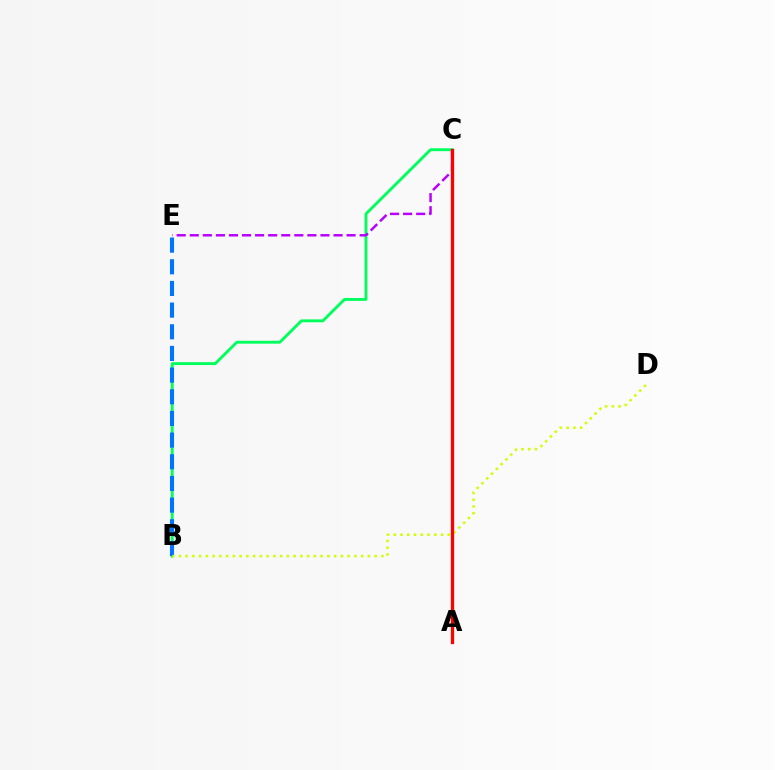{('B', 'C'): [{'color': '#00ff5c', 'line_style': 'solid', 'thickness': 2.08}], ('B', 'E'): [{'color': '#0074ff', 'line_style': 'dashed', 'thickness': 2.94}], ('C', 'E'): [{'color': '#b900ff', 'line_style': 'dashed', 'thickness': 1.78}], ('B', 'D'): [{'color': '#d1ff00', 'line_style': 'dotted', 'thickness': 1.83}], ('A', 'C'): [{'color': '#ff0000', 'line_style': 'solid', 'thickness': 2.35}]}